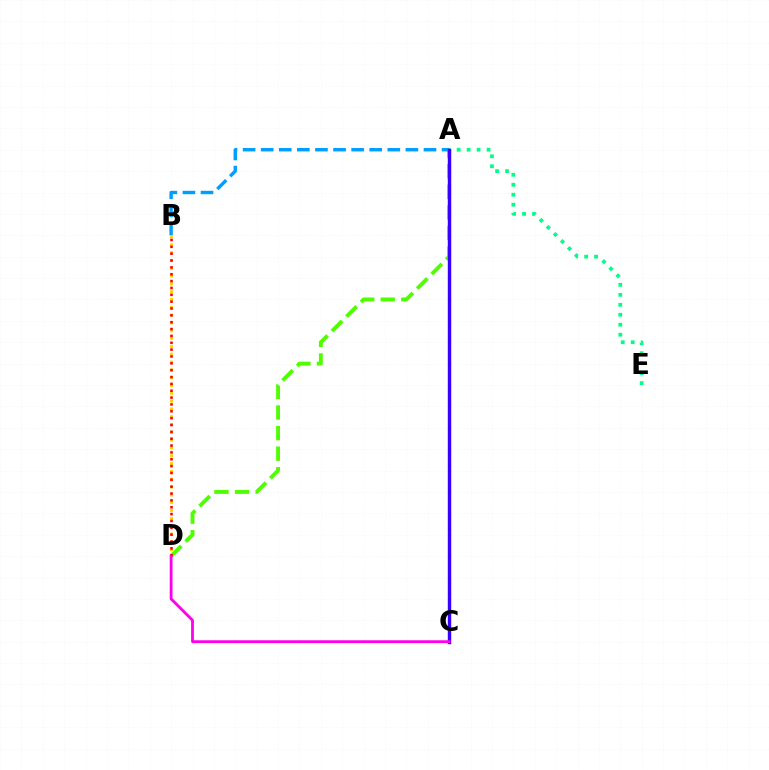{('A', 'D'): [{'color': '#4fff00', 'line_style': 'dashed', 'thickness': 2.8}], ('A', 'E'): [{'color': '#00ff86', 'line_style': 'dotted', 'thickness': 2.71}], ('B', 'D'): [{'color': '#ffd500', 'line_style': 'dotted', 'thickness': 2.12}, {'color': '#ff0000', 'line_style': 'dotted', 'thickness': 1.86}], ('A', 'B'): [{'color': '#009eff', 'line_style': 'dashed', 'thickness': 2.46}], ('A', 'C'): [{'color': '#3700ff', 'line_style': 'solid', 'thickness': 2.46}], ('C', 'D'): [{'color': '#ff00ed', 'line_style': 'solid', 'thickness': 2.02}]}